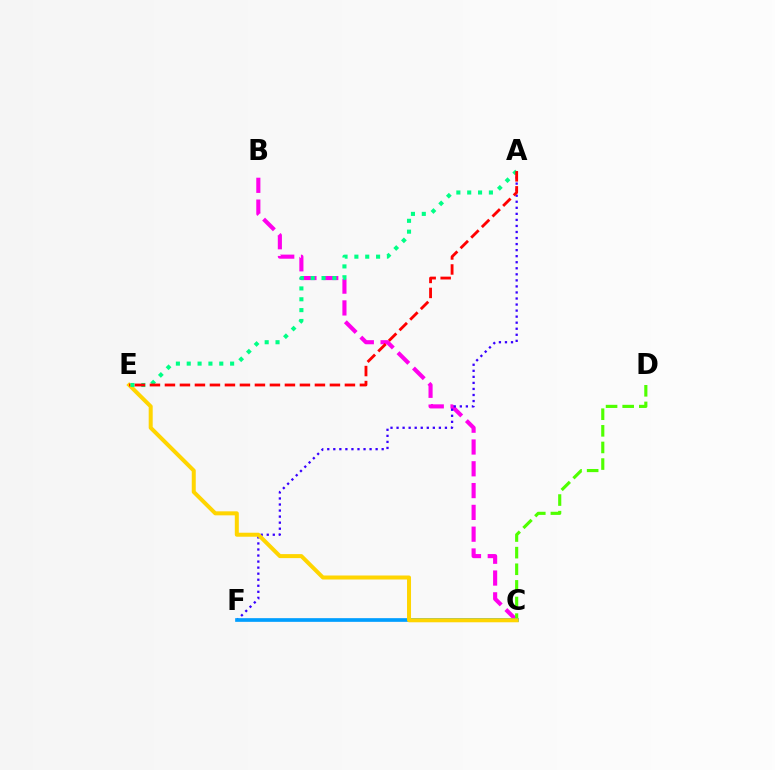{('B', 'C'): [{'color': '#ff00ed', 'line_style': 'dashed', 'thickness': 2.96}], ('C', 'D'): [{'color': '#4fff00', 'line_style': 'dashed', 'thickness': 2.26}], ('A', 'F'): [{'color': '#3700ff', 'line_style': 'dotted', 'thickness': 1.64}], ('C', 'F'): [{'color': '#009eff', 'line_style': 'solid', 'thickness': 2.65}], ('C', 'E'): [{'color': '#ffd500', 'line_style': 'solid', 'thickness': 2.88}], ('A', 'E'): [{'color': '#00ff86', 'line_style': 'dotted', 'thickness': 2.95}, {'color': '#ff0000', 'line_style': 'dashed', 'thickness': 2.04}]}